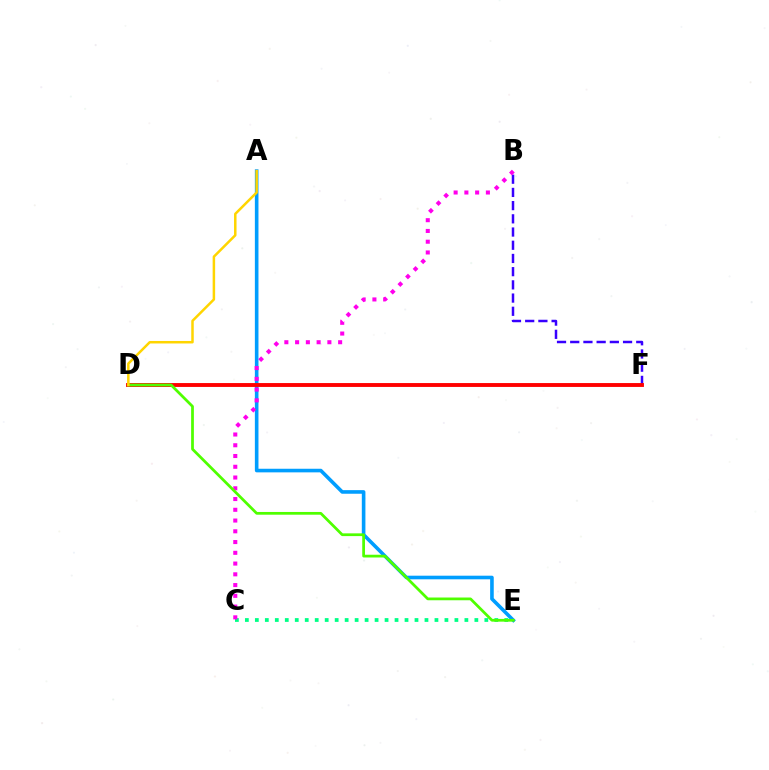{('C', 'E'): [{'color': '#00ff86', 'line_style': 'dotted', 'thickness': 2.71}], ('B', 'F'): [{'color': '#3700ff', 'line_style': 'dashed', 'thickness': 1.79}], ('A', 'E'): [{'color': '#009eff', 'line_style': 'solid', 'thickness': 2.6}], ('B', 'C'): [{'color': '#ff00ed', 'line_style': 'dotted', 'thickness': 2.92}], ('D', 'F'): [{'color': '#ff0000', 'line_style': 'solid', 'thickness': 2.79}], ('D', 'E'): [{'color': '#4fff00', 'line_style': 'solid', 'thickness': 1.98}], ('A', 'D'): [{'color': '#ffd500', 'line_style': 'solid', 'thickness': 1.8}]}